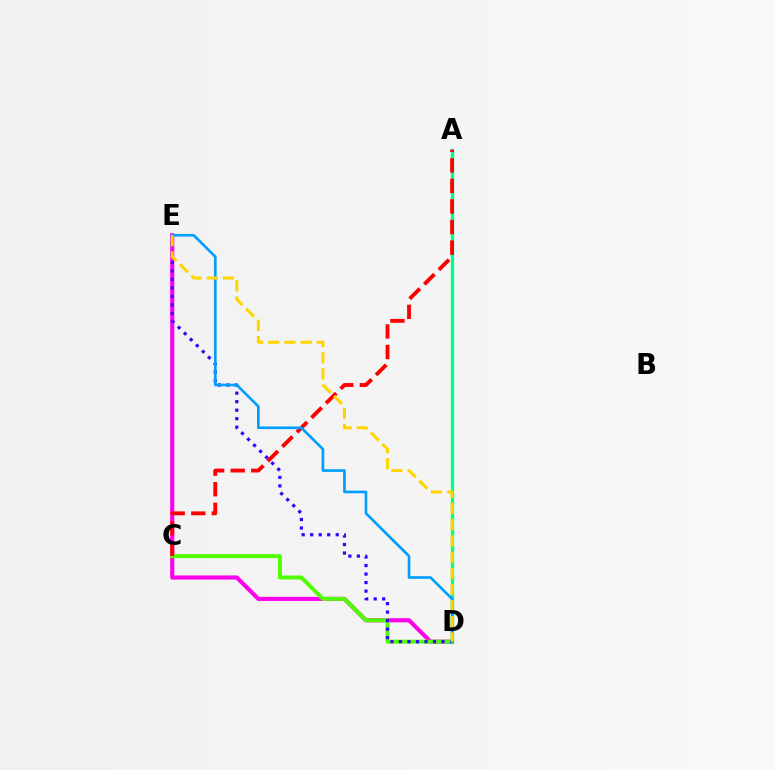{('D', 'E'): [{'color': '#ff00ed', 'line_style': 'solid', 'thickness': 2.97}, {'color': '#3700ff', 'line_style': 'dotted', 'thickness': 2.31}, {'color': '#009eff', 'line_style': 'solid', 'thickness': 1.91}, {'color': '#ffd500', 'line_style': 'dashed', 'thickness': 2.2}], ('A', 'D'): [{'color': '#00ff86', 'line_style': 'solid', 'thickness': 2.38}], ('C', 'D'): [{'color': '#4fff00', 'line_style': 'solid', 'thickness': 2.83}], ('A', 'C'): [{'color': '#ff0000', 'line_style': 'dashed', 'thickness': 2.79}]}